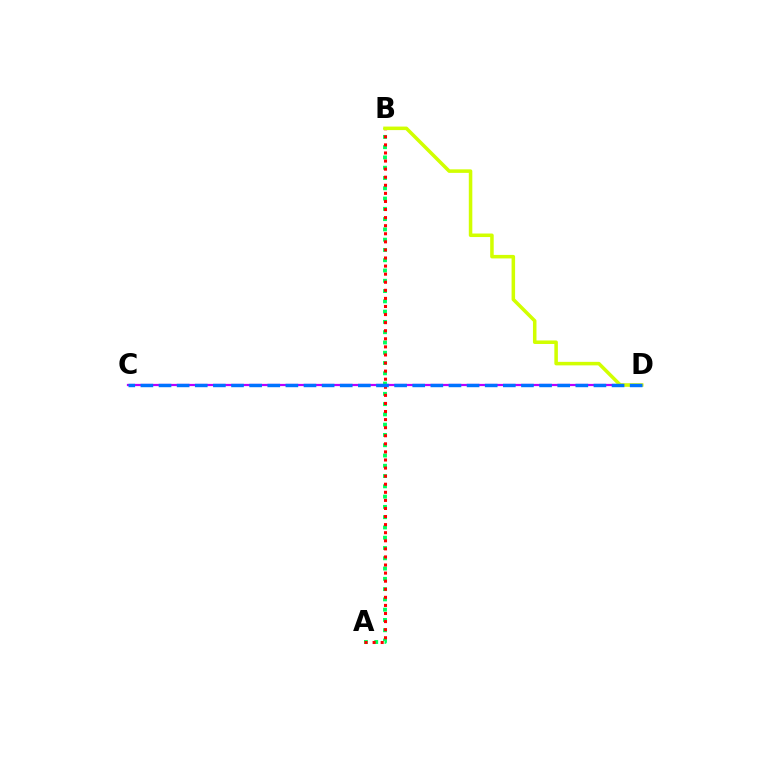{('C', 'D'): [{'color': '#b900ff', 'line_style': 'solid', 'thickness': 1.61}, {'color': '#0074ff', 'line_style': 'dashed', 'thickness': 2.46}], ('A', 'B'): [{'color': '#00ff5c', 'line_style': 'dotted', 'thickness': 2.79}, {'color': '#ff0000', 'line_style': 'dotted', 'thickness': 2.2}], ('B', 'D'): [{'color': '#d1ff00', 'line_style': 'solid', 'thickness': 2.54}]}